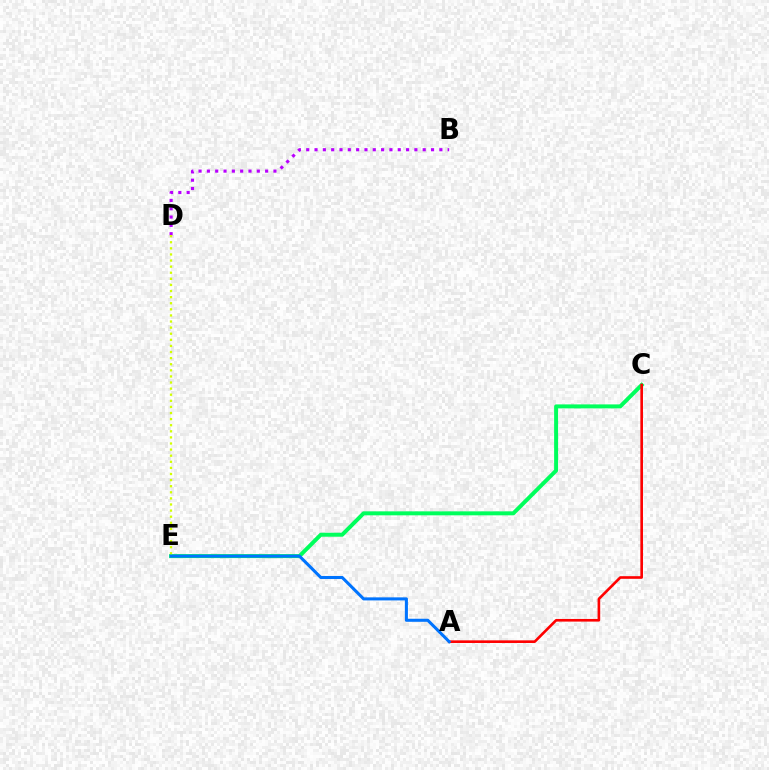{('B', 'D'): [{'color': '#b900ff', 'line_style': 'dotted', 'thickness': 2.26}], ('C', 'E'): [{'color': '#00ff5c', 'line_style': 'solid', 'thickness': 2.86}], ('D', 'E'): [{'color': '#d1ff00', 'line_style': 'dotted', 'thickness': 1.66}], ('A', 'C'): [{'color': '#ff0000', 'line_style': 'solid', 'thickness': 1.9}], ('A', 'E'): [{'color': '#0074ff', 'line_style': 'solid', 'thickness': 2.19}]}